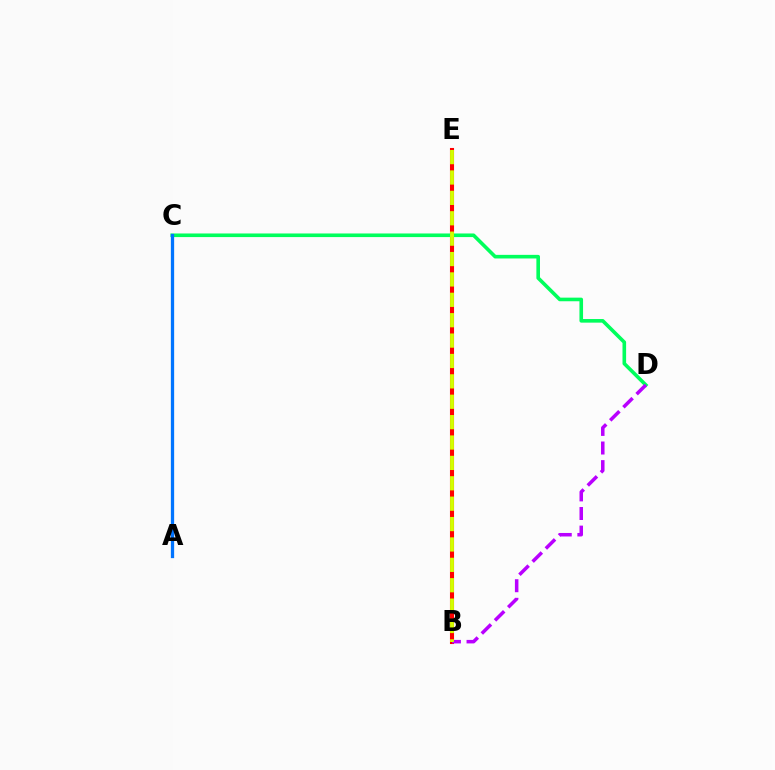{('B', 'E'): [{'color': '#ff0000', 'line_style': 'solid', 'thickness': 2.94}, {'color': '#d1ff00', 'line_style': 'dashed', 'thickness': 2.77}], ('C', 'D'): [{'color': '#00ff5c', 'line_style': 'solid', 'thickness': 2.6}], ('A', 'C'): [{'color': '#0074ff', 'line_style': 'solid', 'thickness': 2.36}], ('B', 'D'): [{'color': '#b900ff', 'line_style': 'dashed', 'thickness': 2.53}]}